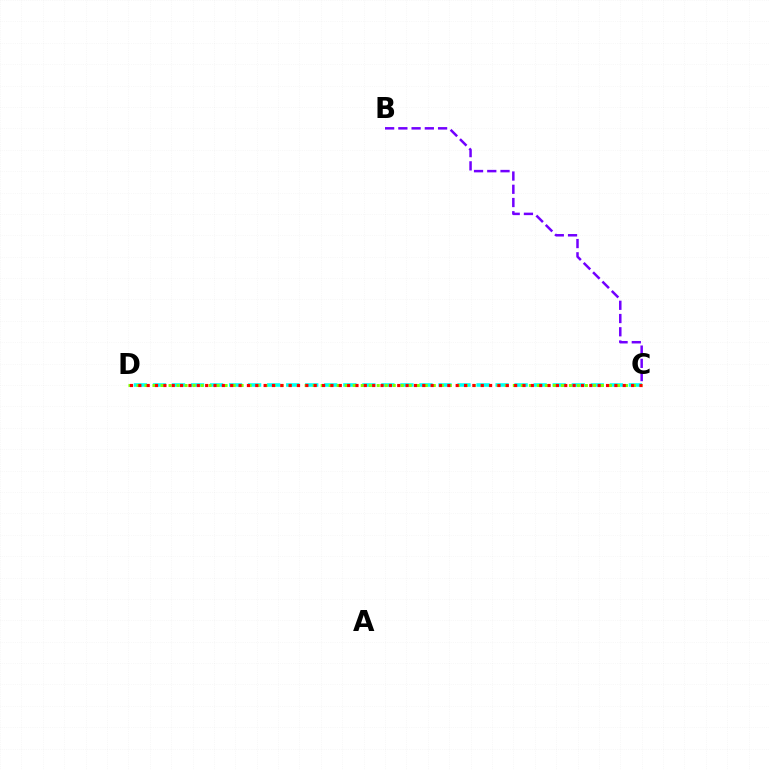{('B', 'C'): [{'color': '#7200ff', 'line_style': 'dashed', 'thickness': 1.8}], ('C', 'D'): [{'color': '#00fff6', 'line_style': 'dashed', 'thickness': 2.59}, {'color': '#84ff00', 'line_style': 'dotted', 'thickness': 2.18}, {'color': '#ff0000', 'line_style': 'dotted', 'thickness': 2.27}]}